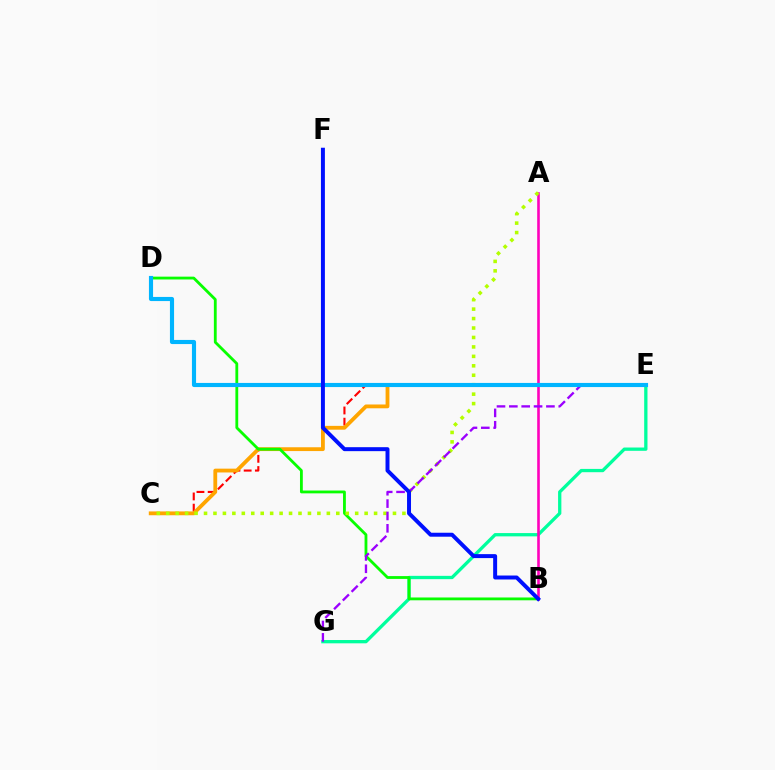{('E', 'G'): [{'color': '#00ff9d', 'line_style': 'solid', 'thickness': 2.37}, {'color': '#9b00ff', 'line_style': 'dashed', 'thickness': 1.68}], ('C', 'E'): [{'color': '#ff0000', 'line_style': 'dashed', 'thickness': 1.52}, {'color': '#ffa500', 'line_style': 'solid', 'thickness': 2.74}], ('B', 'D'): [{'color': '#08ff00', 'line_style': 'solid', 'thickness': 2.03}], ('A', 'B'): [{'color': '#ff00bd', 'line_style': 'solid', 'thickness': 1.87}], ('A', 'C'): [{'color': '#b3ff00', 'line_style': 'dotted', 'thickness': 2.57}], ('D', 'E'): [{'color': '#00b5ff', 'line_style': 'solid', 'thickness': 2.97}], ('B', 'F'): [{'color': '#0010ff', 'line_style': 'solid', 'thickness': 2.85}]}